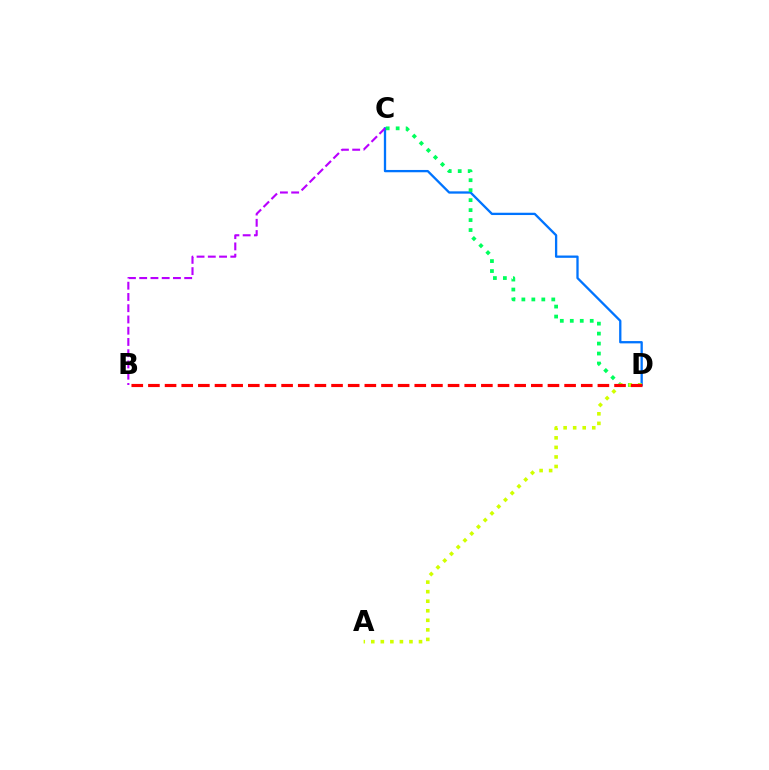{('C', 'D'): [{'color': '#0074ff', 'line_style': 'solid', 'thickness': 1.66}, {'color': '#00ff5c', 'line_style': 'dotted', 'thickness': 2.71}], ('A', 'D'): [{'color': '#d1ff00', 'line_style': 'dotted', 'thickness': 2.59}], ('B', 'C'): [{'color': '#b900ff', 'line_style': 'dashed', 'thickness': 1.53}], ('B', 'D'): [{'color': '#ff0000', 'line_style': 'dashed', 'thickness': 2.26}]}